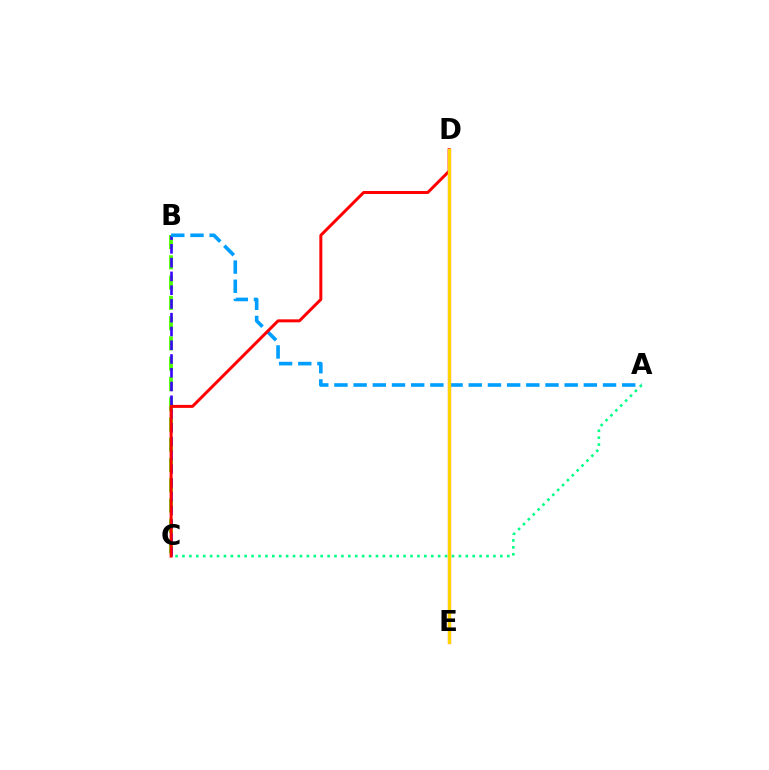{('B', 'C'): [{'color': '#4fff00', 'line_style': 'dashed', 'thickness': 2.75}, {'color': '#3700ff', 'line_style': 'dashed', 'thickness': 1.87}], ('A', 'B'): [{'color': '#009eff', 'line_style': 'dashed', 'thickness': 2.61}], ('C', 'D'): [{'color': '#ff0000', 'line_style': 'solid', 'thickness': 2.14}], ('A', 'C'): [{'color': '#00ff86', 'line_style': 'dotted', 'thickness': 1.88}], ('D', 'E'): [{'color': '#ff00ed', 'line_style': 'solid', 'thickness': 2.28}, {'color': '#ffd500', 'line_style': 'solid', 'thickness': 2.4}]}